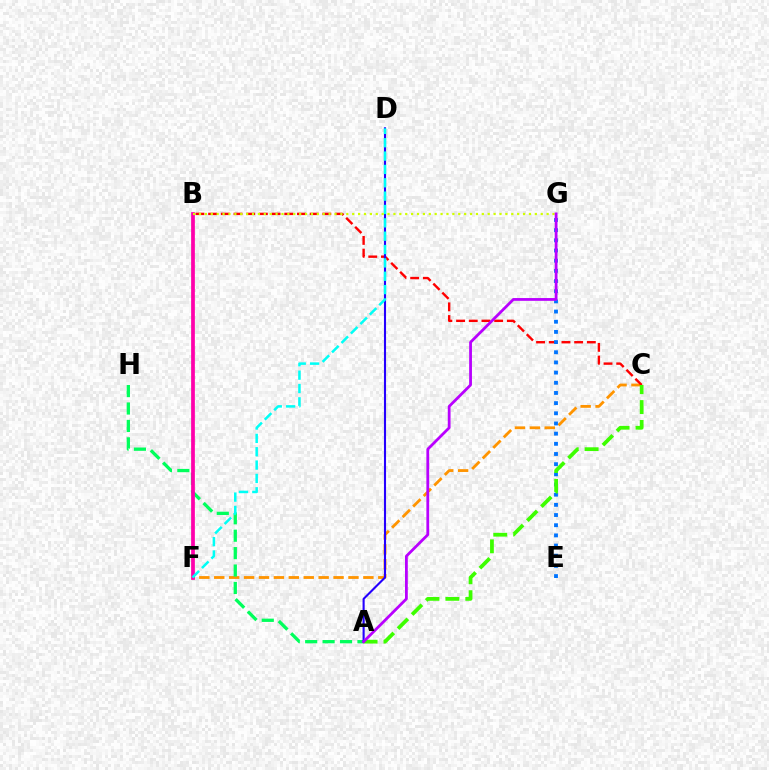{('C', 'F'): [{'color': '#ff9400', 'line_style': 'dashed', 'thickness': 2.03}], ('B', 'C'): [{'color': '#ff0000', 'line_style': 'dashed', 'thickness': 1.72}], ('A', 'H'): [{'color': '#00ff5c', 'line_style': 'dashed', 'thickness': 2.37}], ('E', 'G'): [{'color': '#0074ff', 'line_style': 'dotted', 'thickness': 2.76}], ('A', 'C'): [{'color': '#3dff00', 'line_style': 'dashed', 'thickness': 2.7}], ('B', 'F'): [{'color': '#ff00ac', 'line_style': 'solid', 'thickness': 2.69}], ('A', 'D'): [{'color': '#2500ff', 'line_style': 'solid', 'thickness': 1.51}], ('D', 'F'): [{'color': '#00fff6', 'line_style': 'dashed', 'thickness': 1.81}], ('B', 'G'): [{'color': '#d1ff00', 'line_style': 'dotted', 'thickness': 1.6}], ('A', 'G'): [{'color': '#b900ff', 'line_style': 'solid', 'thickness': 2.01}]}